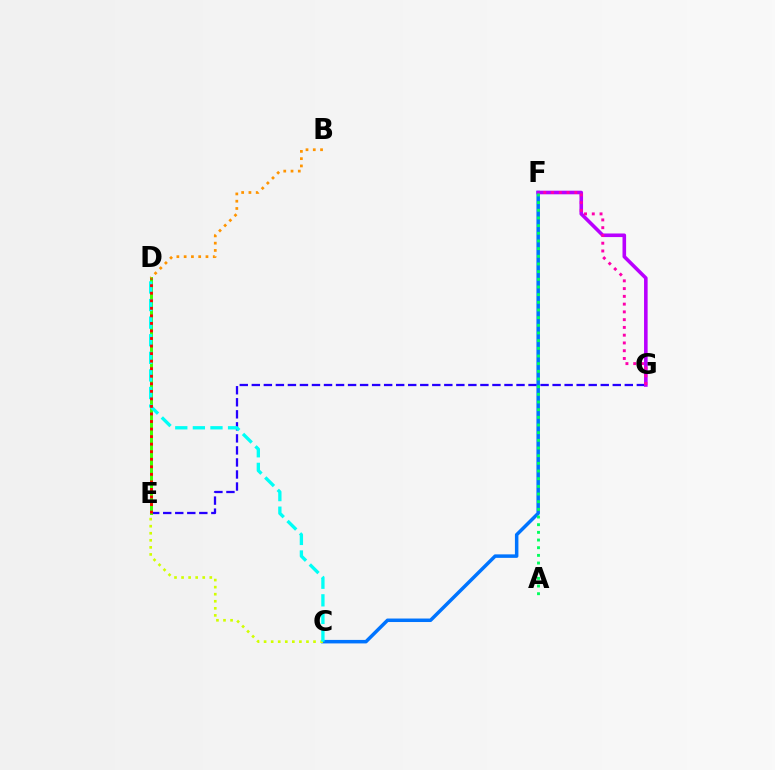{('E', 'G'): [{'color': '#2500ff', 'line_style': 'dashed', 'thickness': 1.63}], ('C', 'F'): [{'color': '#0074ff', 'line_style': 'solid', 'thickness': 2.52}], ('F', 'G'): [{'color': '#b900ff', 'line_style': 'solid', 'thickness': 2.59}, {'color': '#ff00ac', 'line_style': 'dotted', 'thickness': 2.11}], ('D', 'E'): [{'color': '#3dff00', 'line_style': 'solid', 'thickness': 2.14}, {'color': '#ff0000', 'line_style': 'dotted', 'thickness': 2.05}], ('B', 'D'): [{'color': '#ff9400', 'line_style': 'dotted', 'thickness': 1.98}], ('C', 'E'): [{'color': '#d1ff00', 'line_style': 'dotted', 'thickness': 1.92}], ('A', 'F'): [{'color': '#00ff5c', 'line_style': 'dotted', 'thickness': 2.08}], ('C', 'D'): [{'color': '#00fff6', 'line_style': 'dashed', 'thickness': 2.39}]}